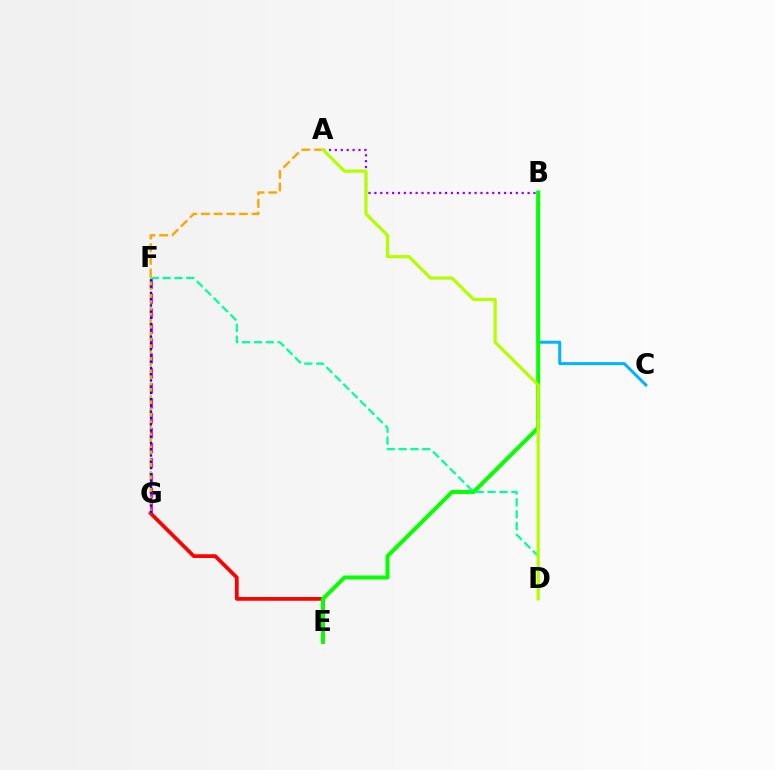{('B', 'C'): [{'color': '#00b5ff', 'line_style': 'solid', 'thickness': 2.17}], ('E', 'G'): [{'color': '#ff0000', 'line_style': 'solid', 'thickness': 2.7}], ('F', 'G'): [{'color': '#ff00bd', 'line_style': 'dashed', 'thickness': 2.03}, {'color': '#0010ff', 'line_style': 'dotted', 'thickness': 1.7}], ('A', 'G'): [{'color': '#ffa500', 'line_style': 'dashed', 'thickness': 1.72}], ('B', 'E'): [{'color': '#08ff00', 'line_style': 'solid', 'thickness': 2.88}], ('A', 'B'): [{'color': '#9b00ff', 'line_style': 'dotted', 'thickness': 1.6}], ('D', 'F'): [{'color': '#00ff9d', 'line_style': 'dashed', 'thickness': 1.61}], ('A', 'D'): [{'color': '#b3ff00', 'line_style': 'solid', 'thickness': 2.31}]}